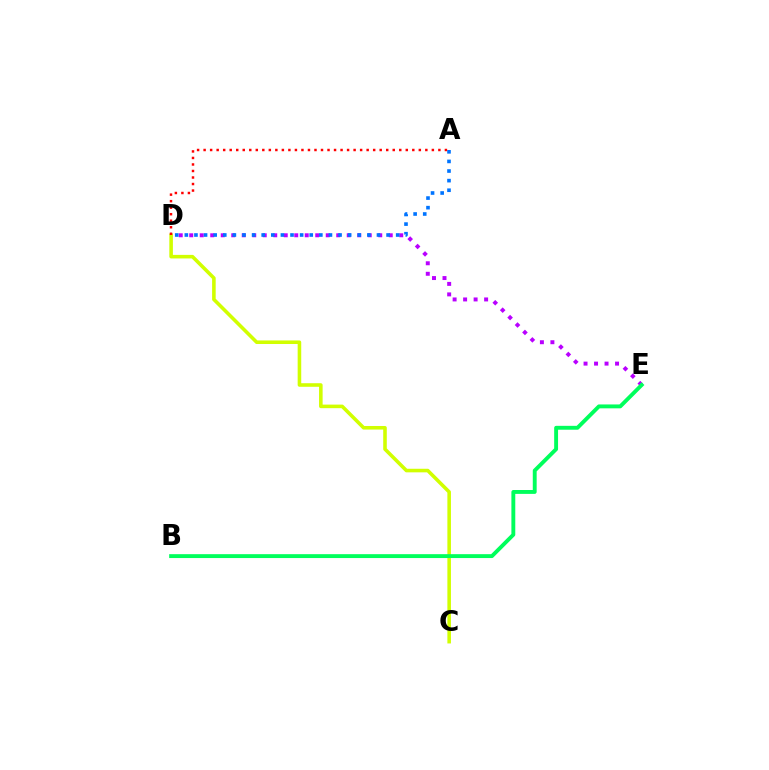{('D', 'E'): [{'color': '#b900ff', 'line_style': 'dotted', 'thickness': 2.85}], ('C', 'D'): [{'color': '#d1ff00', 'line_style': 'solid', 'thickness': 2.57}], ('A', 'D'): [{'color': '#0074ff', 'line_style': 'dotted', 'thickness': 2.61}, {'color': '#ff0000', 'line_style': 'dotted', 'thickness': 1.77}], ('B', 'E'): [{'color': '#00ff5c', 'line_style': 'solid', 'thickness': 2.8}]}